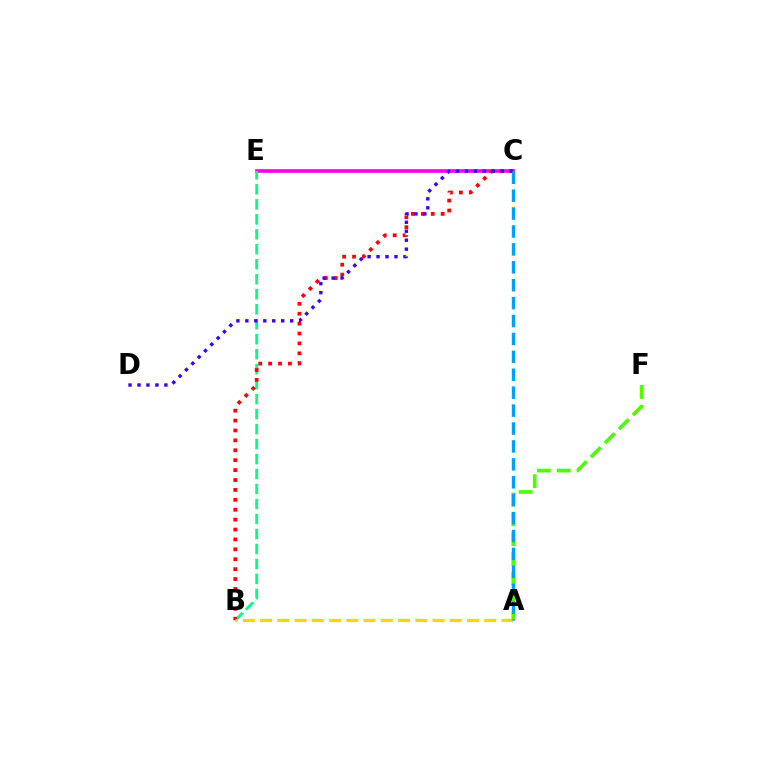{('A', 'F'): [{'color': '#4fff00', 'line_style': 'dashed', 'thickness': 2.69}], ('C', 'E'): [{'color': '#ff00ed', 'line_style': 'solid', 'thickness': 2.64}], ('B', 'E'): [{'color': '#00ff86', 'line_style': 'dashed', 'thickness': 2.04}], ('B', 'C'): [{'color': '#ff0000', 'line_style': 'dotted', 'thickness': 2.69}], ('A', 'B'): [{'color': '#ffd500', 'line_style': 'dashed', 'thickness': 2.34}], ('C', 'D'): [{'color': '#3700ff', 'line_style': 'dotted', 'thickness': 2.44}], ('A', 'C'): [{'color': '#009eff', 'line_style': 'dashed', 'thickness': 2.43}]}